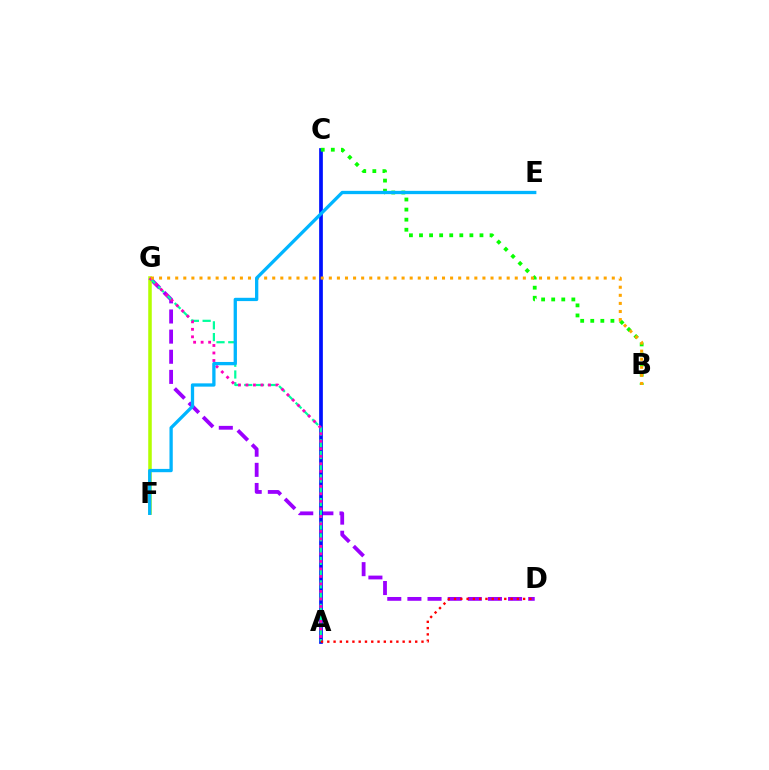{('D', 'G'): [{'color': '#9b00ff', 'line_style': 'dashed', 'thickness': 2.74}], ('A', 'C'): [{'color': '#0010ff', 'line_style': 'solid', 'thickness': 2.67}], ('F', 'G'): [{'color': '#b3ff00', 'line_style': 'solid', 'thickness': 2.54}], ('A', 'G'): [{'color': '#00ff9d', 'line_style': 'dashed', 'thickness': 1.6}, {'color': '#ff00bd', 'line_style': 'dotted', 'thickness': 2.04}], ('B', 'C'): [{'color': '#08ff00', 'line_style': 'dotted', 'thickness': 2.74}], ('B', 'G'): [{'color': '#ffa500', 'line_style': 'dotted', 'thickness': 2.2}], ('A', 'D'): [{'color': '#ff0000', 'line_style': 'dotted', 'thickness': 1.71}], ('E', 'F'): [{'color': '#00b5ff', 'line_style': 'solid', 'thickness': 2.37}]}